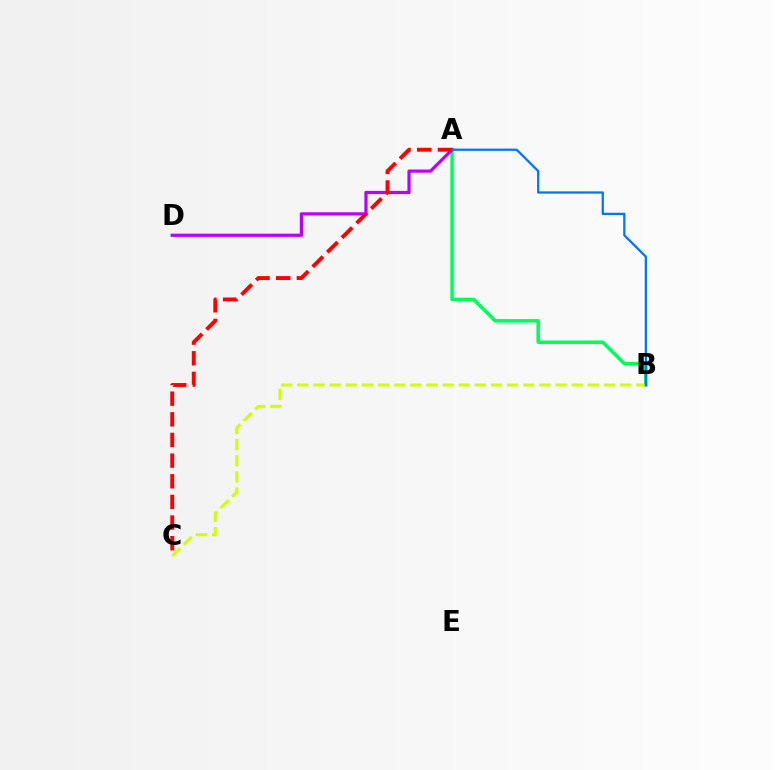{('A', 'B'): [{'color': '#00ff5c', 'line_style': 'solid', 'thickness': 2.54}, {'color': '#0074ff', 'line_style': 'solid', 'thickness': 1.62}], ('A', 'D'): [{'color': '#b900ff', 'line_style': 'solid', 'thickness': 2.32}], ('A', 'C'): [{'color': '#ff0000', 'line_style': 'dashed', 'thickness': 2.81}], ('B', 'C'): [{'color': '#d1ff00', 'line_style': 'dashed', 'thickness': 2.19}]}